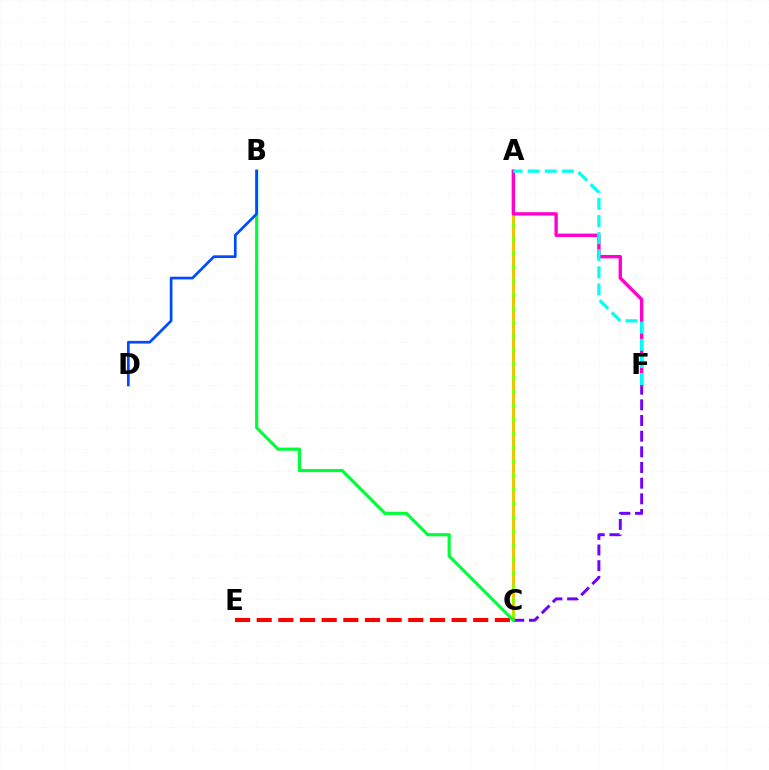{('A', 'C'): [{'color': '#84ff00', 'line_style': 'solid', 'thickness': 2.2}, {'color': '#ffbd00', 'line_style': 'dashed', 'thickness': 1.89}], ('C', 'E'): [{'color': '#ff0000', 'line_style': 'dashed', 'thickness': 2.94}], ('C', 'F'): [{'color': '#7200ff', 'line_style': 'dashed', 'thickness': 2.13}], ('A', 'F'): [{'color': '#ff00cf', 'line_style': 'solid', 'thickness': 2.43}, {'color': '#00fff6', 'line_style': 'dashed', 'thickness': 2.32}], ('B', 'C'): [{'color': '#00ff39', 'line_style': 'solid', 'thickness': 2.27}], ('B', 'D'): [{'color': '#004bff', 'line_style': 'solid', 'thickness': 1.95}]}